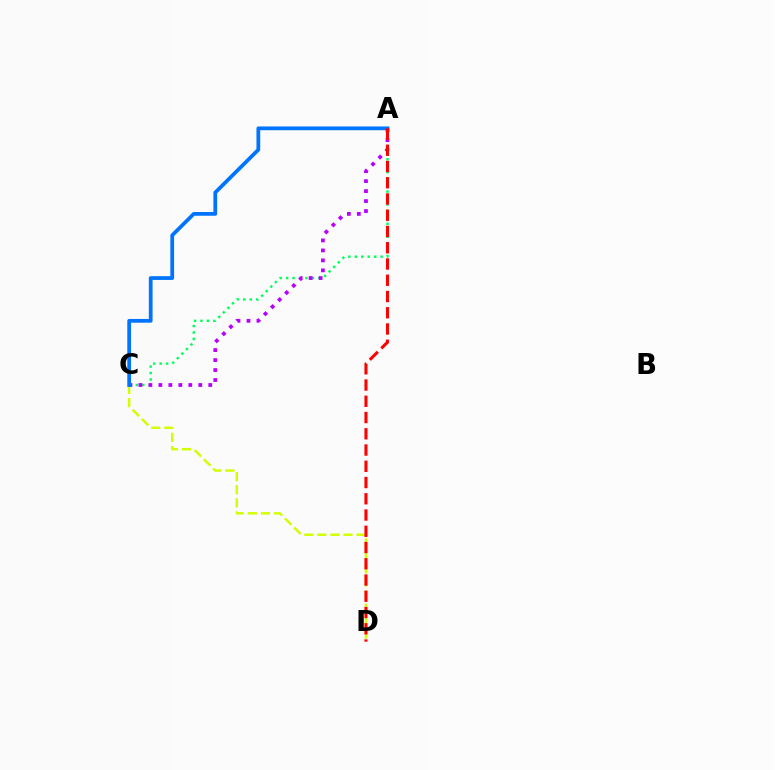{('C', 'D'): [{'color': '#d1ff00', 'line_style': 'dashed', 'thickness': 1.77}], ('A', 'C'): [{'color': '#00ff5c', 'line_style': 'dotted', 'thickness': 1.75}, {'color': '#b900ff', 'line_style': 'dotted', 'thickness': 2.71}, {'color': '#0074ff', 'line_style': 'solid', 'thickness': 2.7}], ('A', 'D'): [{'color': '#ff0000', 'line_style': 'dashed', 'thickness': 2.21}]}